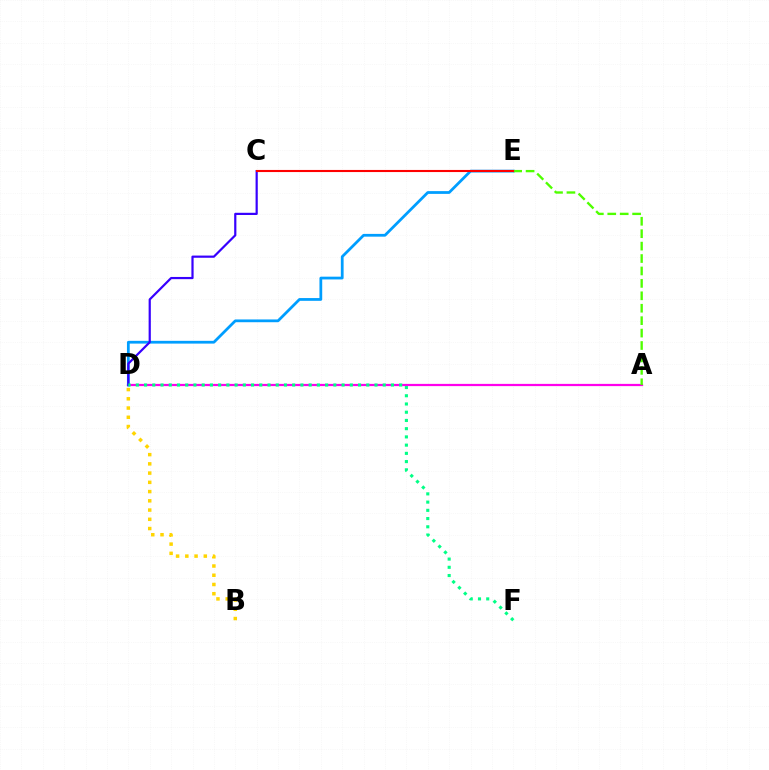{('B', 'D'): [{'color': '#ffd500', 'line_style': 'dotted', 'thickness': 2.51}], ('A', 'D'): [{'color': '#ff00ed', 'line_style': 'solid', 'thickness': 1.61}], ('D', 'E'): [{'color': '#009eff', 'line_style': 'solid', 'thickness': 1.99}], ('C', 'D'): [{'color': '#3700ff', 'line_style': 'solid', 'thickness': 1.59}], ('D', 'F'): [{'color': '#00ff86', 'line_style': 'dotted', 'thickness': 2.24}], ('A', 'E'): [{'color': '#4fff00', 'line_style': 'dashed', 'thickness': 1.69}], ('C', 'E'): [{'color': '#ff0000', 'line_style': 'solid', 'thickness': 1.52}]}